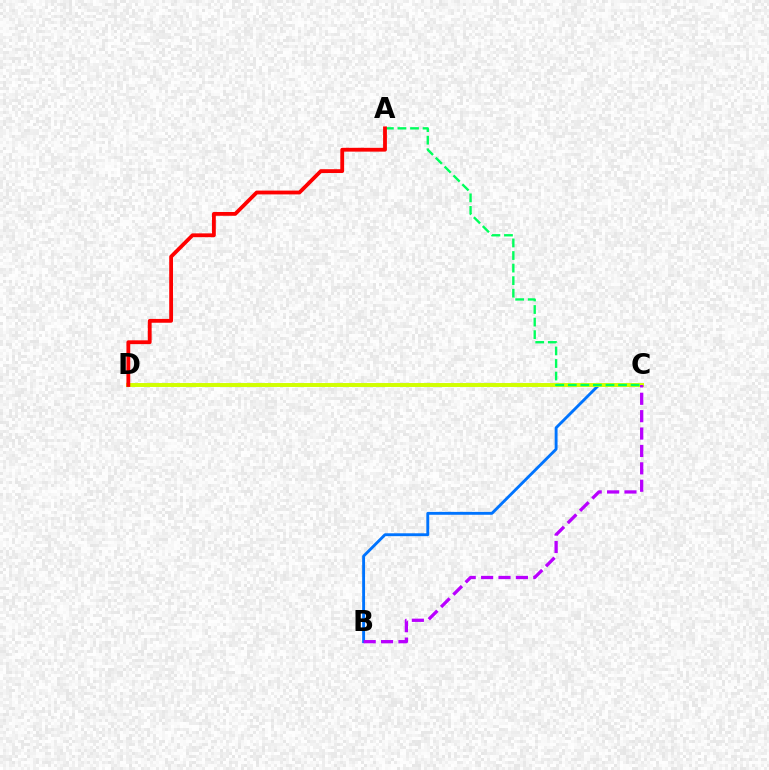{('B', 'C'): [{'color': '#0074ff', 'line_style': 'solid', 'thickness': 2.07}, {'color': '#b900ff', 'line_style': 'dashed', 'thickness': 2.36}], ('C', 'D'): [{'color': '#d1ff00', 'line_style': 'solid', 'thickness': 2.84}], ('A', 'C'): [{'color': '#00ff5c', 'line_style': 'dashed', 'thickness': 1.71}], ('A', 'D'): [{'color': '#ff0000', 'line_style': 'solid', 'thickness': 2.74}]}